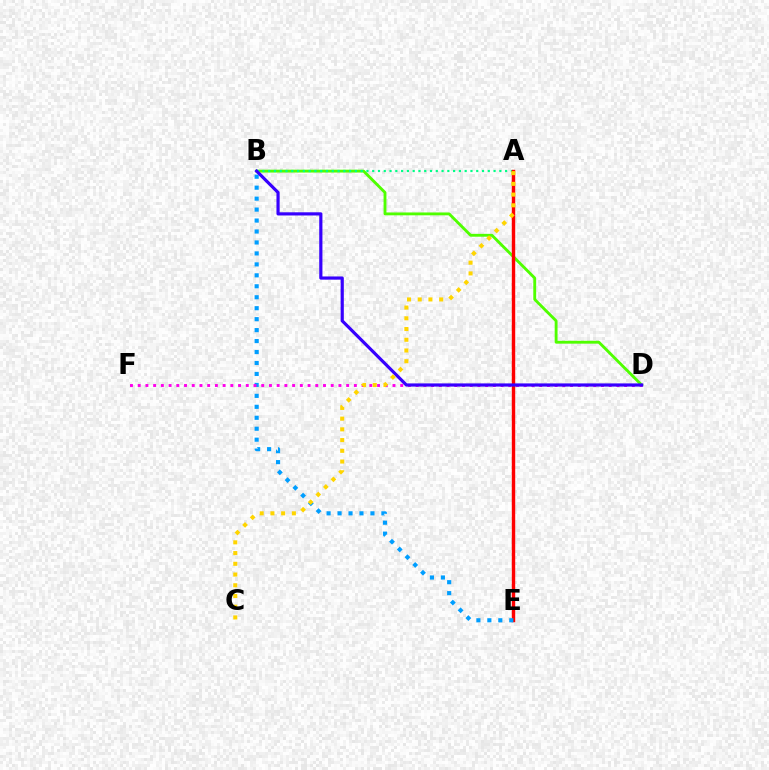{('B', 'D'): [{'color': '#4fff00', 'line_style': 'solid', 'thickness': 2.06}, {'color': '#3700ff', 'line_style': 'solid', 'thickness': 2.29}], ('A', 'B'): [{'color': '#00ff86', 'line_style': 'dotted', 'thickness': 1.57}], ('A', 'E'): [{'color': '#ff0000', 'line_style': 'solid', 'thickness': 2.46}], ('B', 'E'): [{'color': '#009eff', 'line_style': 'dotted', 'thickness': 2.98}], ('D', 'F'): [{'color': '#ff00ed', 'line_style': 'dotted', 'thickness': 2.1}], ('A', 'C'): [{'color': '#ffd500', 'line_style': 'dotted', 'thickness': 2.91}]}